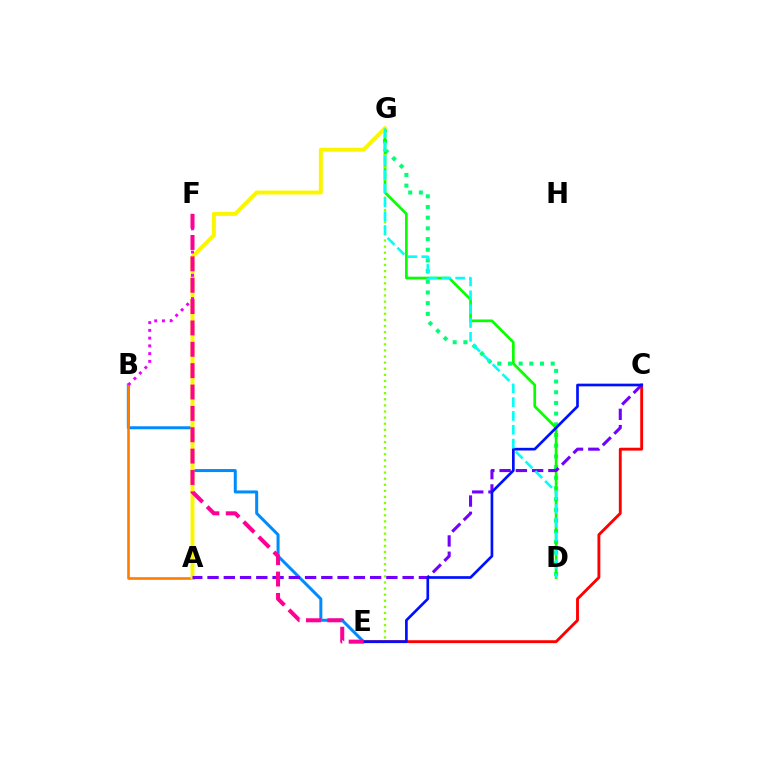{('C', 'E'): [{'color': '#ff0000', 'line_style': 'solid', 'thickness': 2.07}, {'color': '#0010ff', 'line_style': 'solid', 'thickness': 1.93}], ('D', 'G'): [{'color': '#00ff74', 'line_style': 'dotted', 'thickness': 2.9}, {'color': '#08ff00', 'line_style': 'solid', 'thickness': 1.95}, {'color': '#00fff6', 'line_style': 'dashed', 'thickness': 1.88}], ('B', 'E'): [{'color': '#008cff', 'line_style': 'solid', 'thickness': 2.16}], ('E', 'G'): [{'color': '#84ff00', 'line_style': 'dotted', 'thickness': 1.66}], ('A', 'B'): [{'color': '#ff7c00', 'line_style': 'solid', 'thickness': 1.88}], ('A', 'G'): [{'color': '#fcf500', 'line_style': 'solid', 'thickness': 2.85}], ('A', 'C'): [{'color': '#7200ff', 'line_style': 'dashed', 'thickness': 2.21}], ('B', 'F'): [{'color': '#ee00ff', 'line_style': 'dotted', 'thickness': 2.11}], ('E', 'F'): [{'color': '#ff0094', 'line_style': 'dashed', 'thickness': 2.9}]}